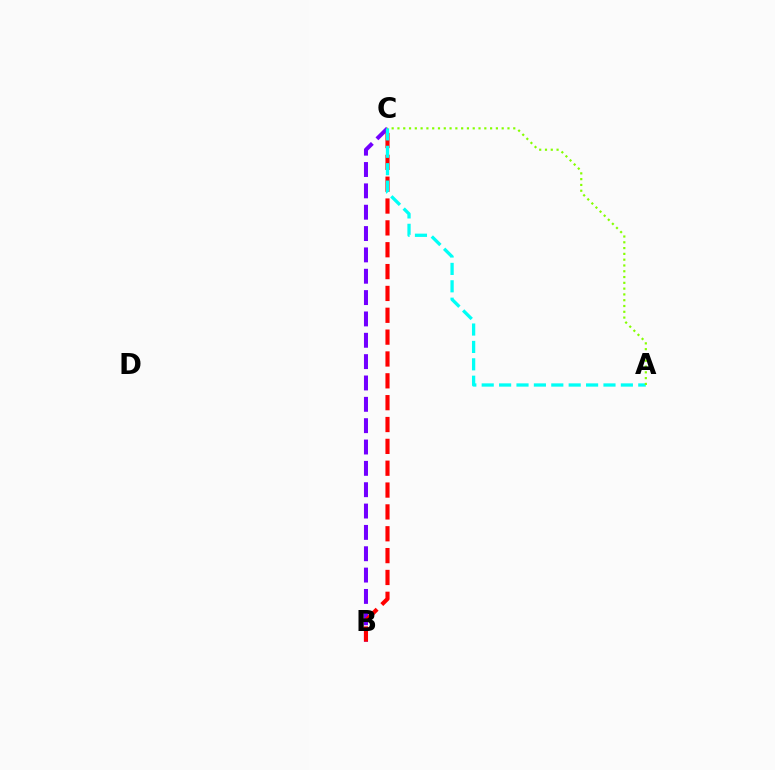{('B', 'C'): [{'color': '#7200ff', 'line_style': 'dashed', 'thickness': 2.9}, {'color': '#ff0000', 'line_style': 'dashed', 'thickness': 2.97}], ('A', 'C'): [{'color': '#00fff6', 'line_style': 'dashed', 'thickness': 2.36}, {'color': '#84ff00', 'line_style': 'dotted', 'thickness': 1.57}]}